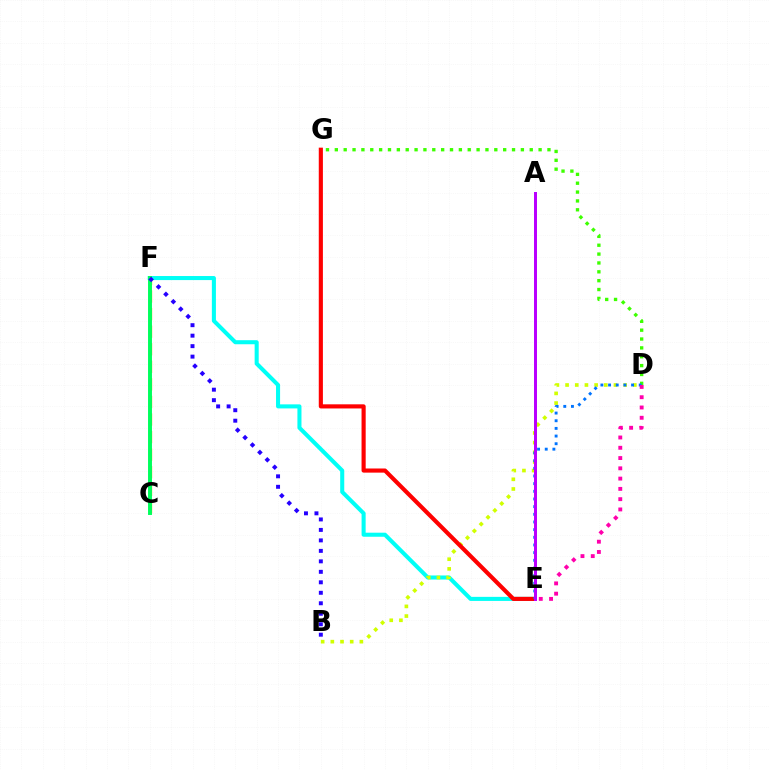{('C', 'F'): [{'color': '#ff9400', 'line_style': 'dashed', 'thickness': 2.39}, {'color': '#00ff5c', 'line_style': 'solid', 'thickness': 2.83}], ('E', 'F'): [{'color': '#00fff6', 'line_style': 'solid', 'thickness': 2.92}], ('D', 'G'): [{'color': '#3dff00', 'line_style': 'dotted', 'thickness': 2.41}], ('B', 'D'): [{'color': '#d1ff00', 'line_style': 'dotted', 'thickness': 2.63}], ('E', 'G'): [{'color': '#ff0000', 'line_style': 'solid', 'thickness': 2.98}], ('D', 'E'): [{'color': '#0074ff', 'line_style': 'dotted', 'thickness': 2.08}, {'color': '#ff00ac', 'line_style': 'dotted', 'thickness': 2.79}], ('A', 'E'): [{'color': '#b900ff', 'line_style': 'solid', 'thickness': 2.15}], ('B', 'F'): [{'color': '#2500ff', 'line_style': 'dotted', 'thickness': 2.85}]}